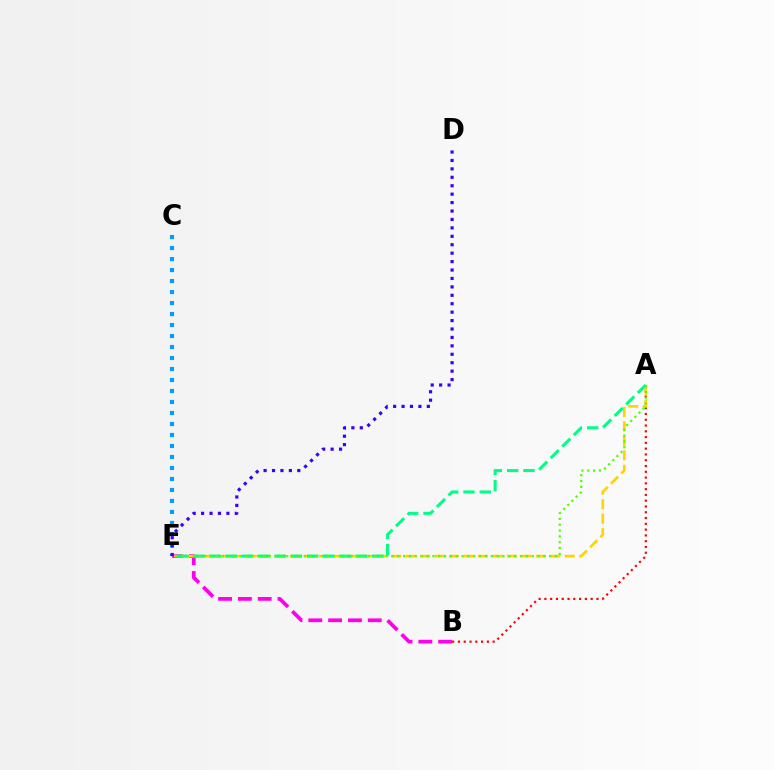{('B', 'E'): [{'color': '#ff00ed', 'line_style': 'dashed', 'thickness': 2.69}], ('A', 'B'): [{'color': '#ff0000', 'line_style': 'dotted', 'thickness': 1.57}], ('C', 'E'): [{'color': '#009eff', 'line_style': 'dotted', 'thickness': 2.99}], ('A', 'E'): [{'color': '#ffd500', 'line_style': 'dashed', 'thickness': 1.96}, {'color': '#00ff86', 'line_style': 'dashed', 'thickness': 2.21}, {'color': '#4fff00', 'line_style': 'dotted', 'thickness': 1.59}], ('D', 'E'): [{'color': '#3700ff', 'line_style': 'dotted', 'thickness': 2.29}]}